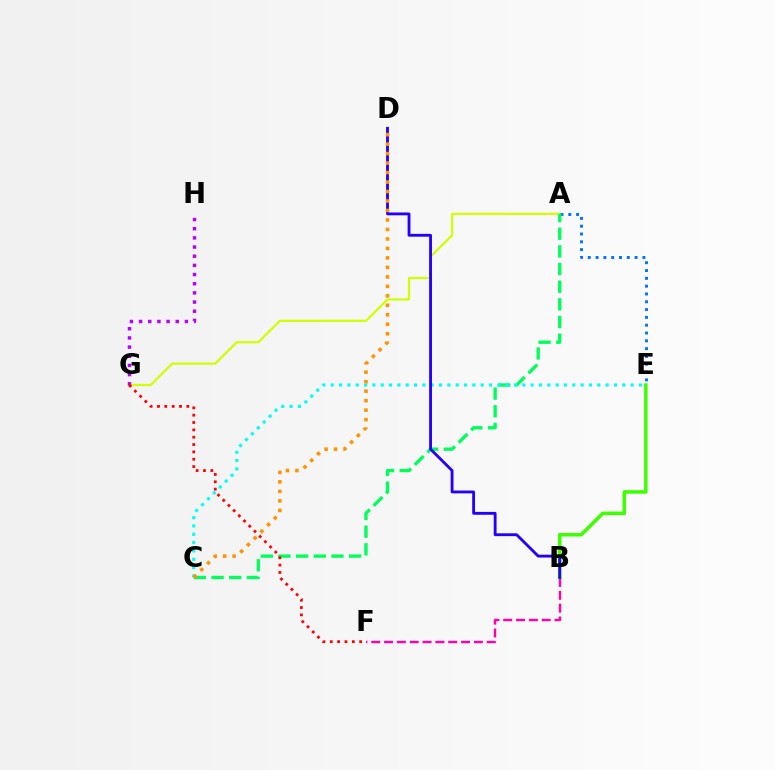{('A', 'G'): [{'color': '#d1ff00', 'line_style': 'solid', 'thickness': 1.6}], ('A', 'E'): [{'color': '#0074ff', 'line_style': 'dotted', 'thickness': 2.12}], ('B', 'F'): [{'color': '#ff00ac', 'line_style': 'dashed', 'thickness': 1.74}], ('A', 'C'): [{'color': '#00ff5c', 'line_style': 'dashed', 'thickness': 2.4}], ('C', 'E'): [{'color': '#00fff6', 'line_style': 'dotted', 'thickness': 2.26}], ('B', 'E'): [{'color': '#3dff00', 'line_style': 'solid', 'thickness': 2.53}], ('B', 'D'): [{'color': '#2500ff', 'line_style': 'solid', 'thickness': 2.05}], ('G', 'H'): [{'color': '#b900ff', 'line_style': 'dotted', 'thickness': 2.49}], ('C', 'D'): [{'color': '#ff9400', 'line_style': 'dotted', 'thickness': 2.58}], ('F', 'G'): [{'color': '#ff0000', 'line_style': 'dotted', 'thickness': 2.0}]}